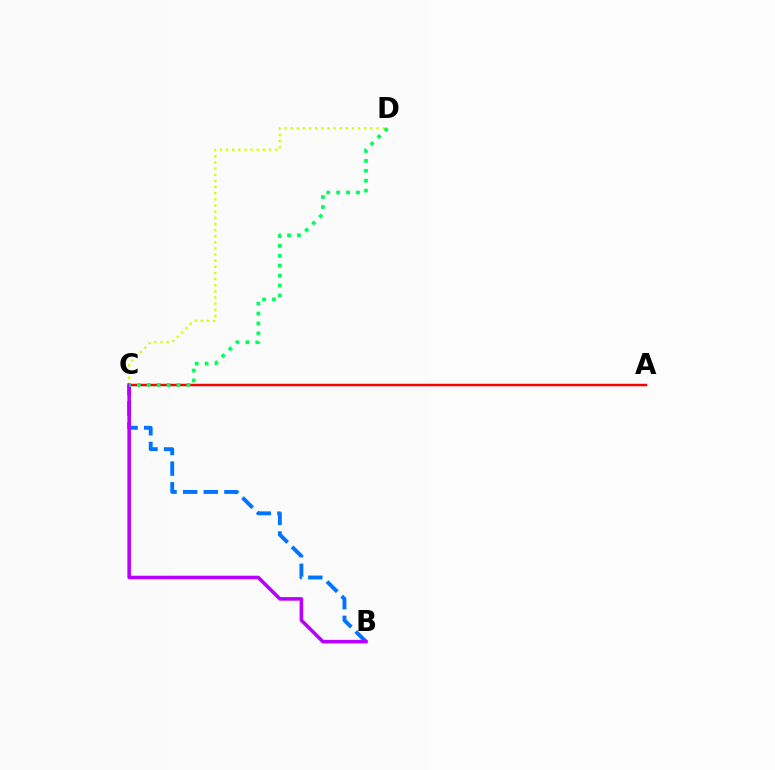{('C', 'D'): [{'color': '#d1ff00', 'line_style': 'dotted', 'thickness': 1.67}, {'color': '#00ff5c', 'line_style': 'dotted', 'thickness': 2.69}], ('B', 'C'): [{'color': '#0074ff', 'line_style': 'dashed', 'thickness': 2.8}, {'color': '#b900ff', 'line_style': 'solid', 'thickness': 2.57}], ('A', 'C'): [{'color': '#ff0000', 'line_style': 'solid', 'thickness': 1.78}]}